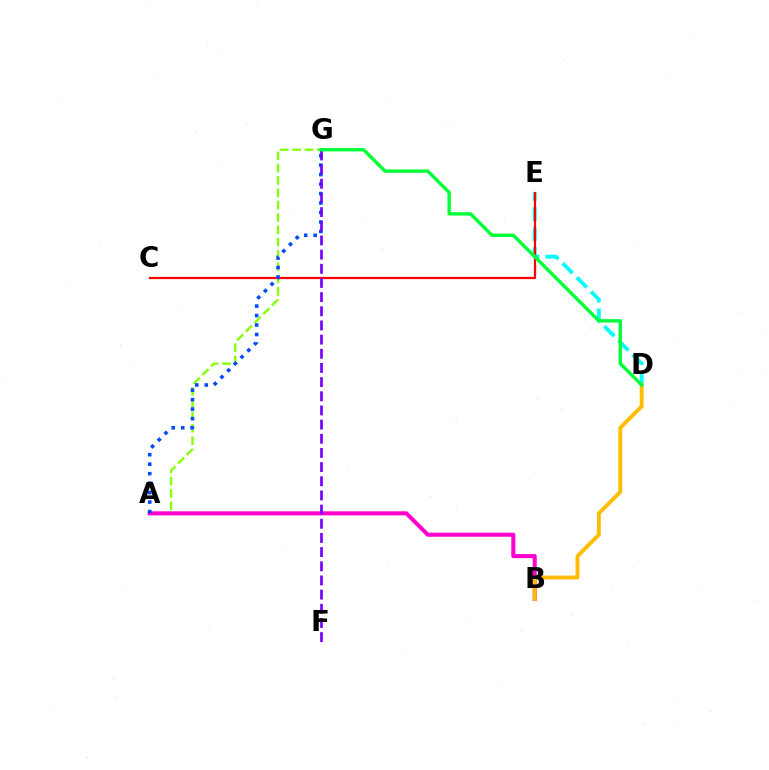{('D', 'E'): [{'color': '#00fff6', 'line_style': 'dashed', 'thickness': 2.72}], ('A', 'G'): [{'color': '#84ff00', 'line_style': 'dashed', 'thickness': 1.67}, {'color': '#004bff', 'line_style': 'dotted', 'thickness': 2.57}], ('A', 'B'): [{'color': '#ff00cf', 'line_style': 'solid', 'thickness': 2.93}], ('C', 'E'): [{'color': '#ff0000', 'line_style': 'solid', 'thickness': 1.61}], ('B', 'D'): [{'color': '#ffbd00', 'line_style': 'solid', 'thickness': 2.8}], ('F', 'G'): [{'color': '#7200ff', 'line_style': 'dashed', 'thickness': 1.92}], ('D', 'G'): [{'color': '#00ff39', 'line_style': 'solid', 'thickness': 2.44}]}